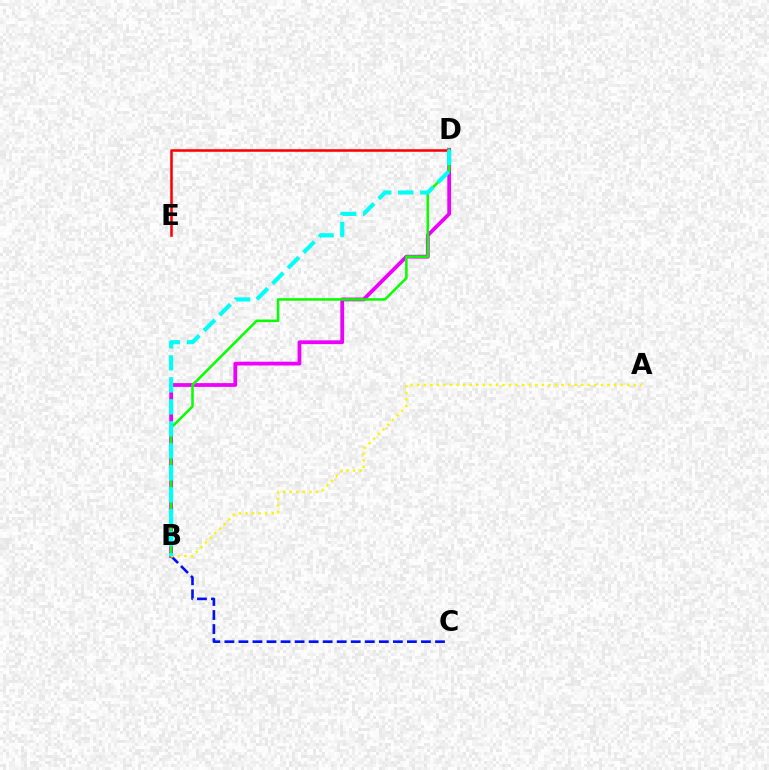{('B', 'C'): [{'color': '#0010ff', 'line_style': 'dashed', 'thickness': 1.91}], ('B', 'D'): [{'color': '#ee00ff', 'line_style': 'solid', 'thickness': 2.72}, {'color': '#08ff00', 'line_style': 'solid', 'thickness': 1.81}, {'color': '#00fff6', 'line_style': 'dashed', 'thickness': 2.99}], ('D', 'E'): [{'color': '#ff0000', 'line_style': 'solid', 'thickness': 1.84}], ('A', 'B'): [{'color': '#fcf500', 'line_style': 'dotted', 'thickness': 1.78}]}